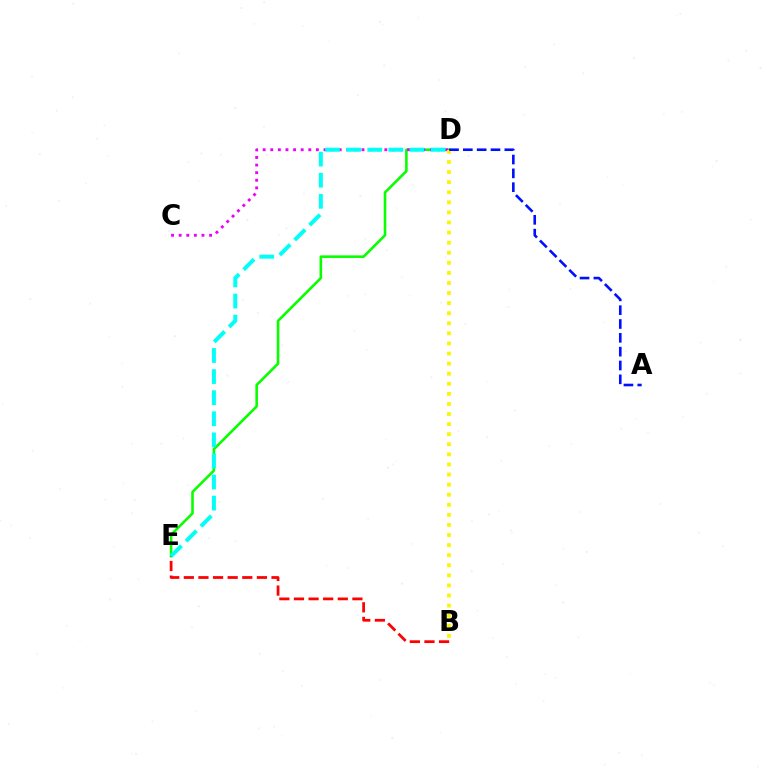{('D', 'E'): [{'color': '#08ff00', 'line_style': 'solid', 'thickness': 1.87}, {'color': '#00fff6', 'line_style': 'dashed', 'thickness': 2.87}], ('C', 'D'): [{'color': '#ee00ff', 'line_style': 'dotted', 'thickness': 2.07}], ('B', 'D'): [{'color': '#fcf500', 'line_style': 'dotted', 'thickness': 2.74}], ('A', 'D'): [{'color': '#0010ff', 'line_style': 'dashed', 'thickness': 1.88}], ('B', 'E'): [{'color': '#ff0000', 'line_style': 'dashed', 'thickness': 1.99}]}